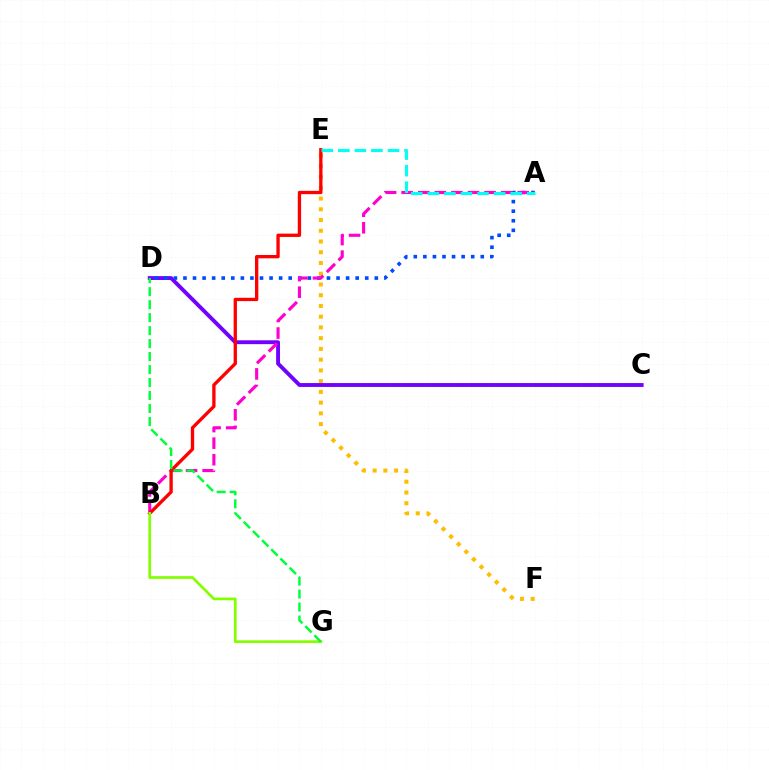{('E', 'F'): [{'color': '#ffbd00', 'line_style': 'dotted', 'thickness': 2.92}], ('C', 'D'): [{'color': '#7200ff', 'line_style': 'solid', 'thickness': 2.78}], ('A', 'D'): [{'color': '#004bff', 'line_style': 'dotted', 'thickness': 2.6}], ('A', 'B'): [{'color': '#ff00cf', 'line_style': 'dashed', 'thickness': 2.25}], ('B', 'E'): [{'color': '#ff0000', 'line_style': 'solid', 'thickness': 2.39}], ('A', 'E'): [{'color': '#00fff6', 'line_style': 'dashed', 'thickness': 2.25}], ('B', 'G'): [{'color': '#84ff00', 'line_style': 'solid', 'thickness': 1.96}], ('D', 'G'): [{'color': '#00ff39', 'line_style': 'dashed', 'thickness': 1.76}]}